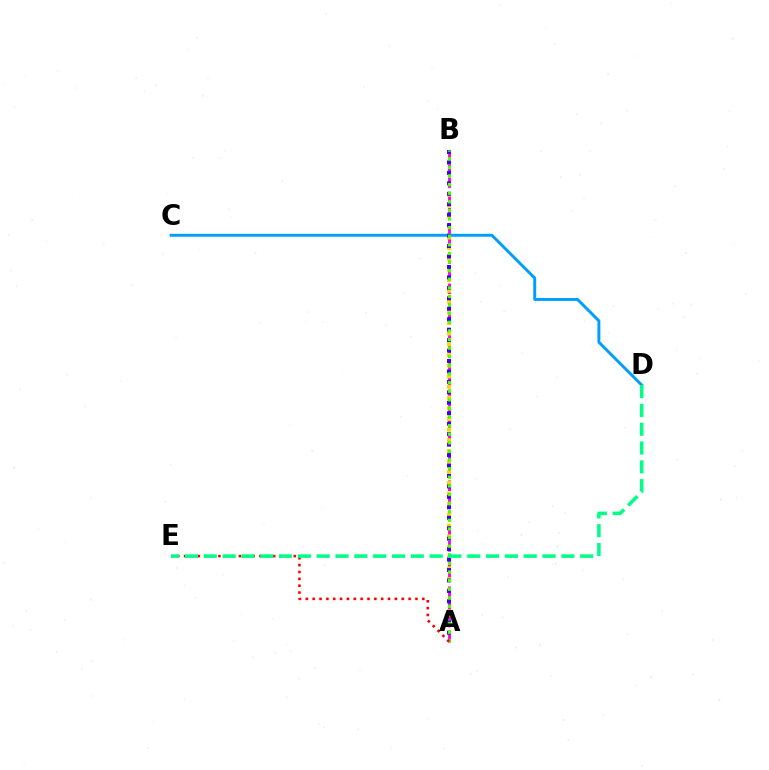{('A', 'B'): [{'color': '#ff00ed', 'line_style': 'dashed', 'thickness': 2.06}, {'color': '#ffd500', 'line_style': 'dotted', 'thickness': 2.9}, {'color': '#3700ff', 'line_style': 'dotted', 'thickness': 2.84}, {'color': '#4fff00', 'line_style': 'dotted', 'thickness': 2.34}], ('C', 'D'): [{'color': '#009eff', 'line_style': 'solid', 'thickness': 2.12}], ('A', 'E'): [{'color': '#ff0000', 'line_style': 'dotted', 'thickness': 1.86}], ('D', 'E'): [{'color': '#00ff86', 'line_style': 'dashed', 'thickness': 2.56}]}